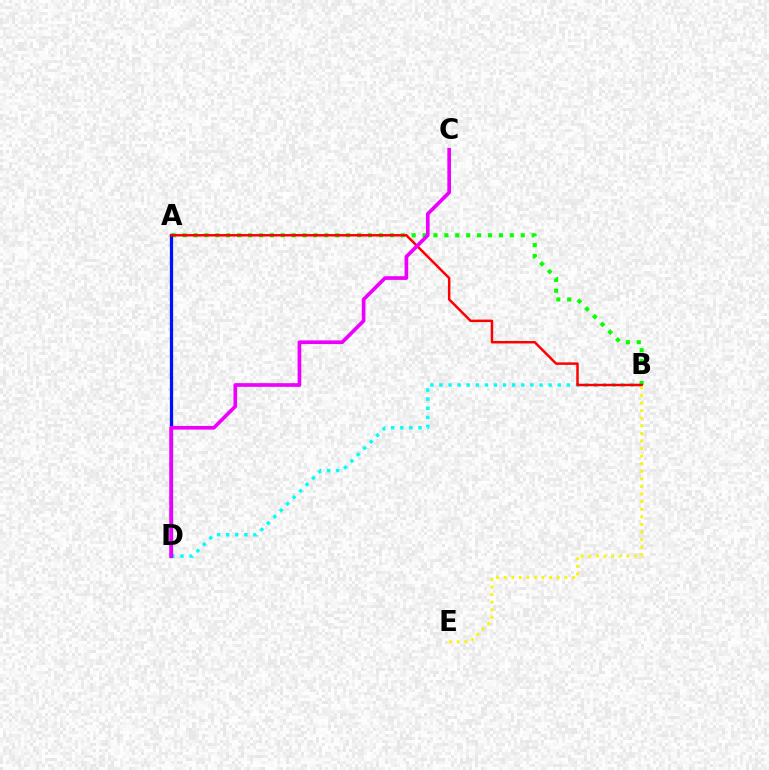{('B', 'D'): [{'color': '#00fff6', 'line_style': 'dotted', 'thickness': 2.47}], ('A', 'B'): [{'color': '#08ff00', 'line_style': 'dotted', 'thickness': 2.96}, {'color': '#ff0000', 'line_style': 'solid', 'thickness': 1.79}], ('A', 'D'): [{'color': '#0010ff', 'line_style': 'solid', 'thickness': 2.34}], ('B', 'E'): [{'color': '#fcf500', 'line_style': 'dotted', 'thickness': 2.06}], ('C', 'D'): [{'color': '#ee00ff', 'line_style': 'solid', 'thickness': 2.65}]}